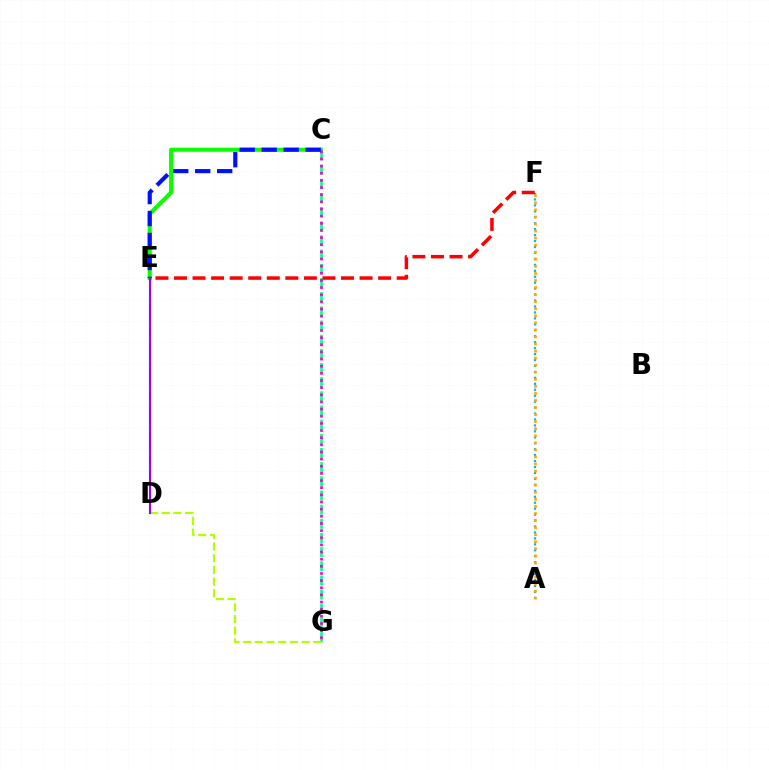{('C', 'E'): [{'color': '#08ff00', 'line_style': 'solid', 'thickness': 2.94}, {'color': '#0010ff', 'line_style': 'dashed', 'thickness': 2.98}], ('C', 'G'): [{'color': '#00ff9d', 'line_style': 'dashed', 'thickness': 1.92}, {'color': '#ff00bd', 'line_style': 'dotted', 'thickness': 1.94}], ('D', 'G'): [{'color': '#b3ff00', 'line_style': 'dashed', 'thickness': 1.59}], ('A', 'F'): [{'color': '#00b5ff', 'line_style': 'dotted', 'thickness': 1.62}, {'color': '#ffa500', 'line_style': 'dotted', 'thickness': 1.92}], ('E', 'F'): [{'color': '#ff0000', 'line_style': 'dashed', 'thickness': 2.52}], ('D', 'E'): [{'color': '#9b00ff', 'line_style': 'solid', 'thickness': 1.54}]}